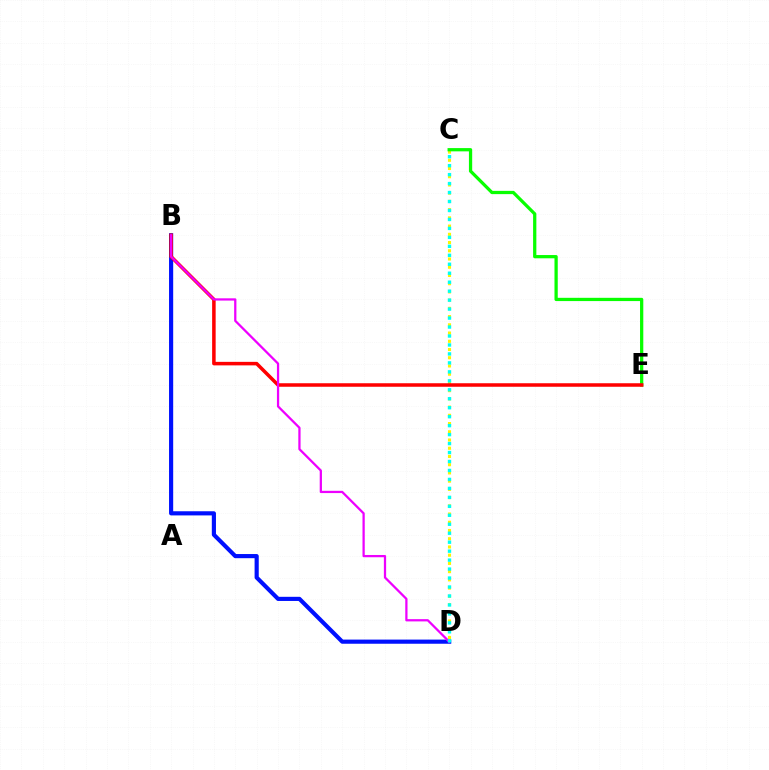{('C', 'D'): [{'color': '#fcf500', 'line_style': 'dotted', 'thickness': 2.24}, {'color': '#00fff6', 'line_style': 'dotted', 'thickness': 2.44}], ('C', 'E'): [{'color': '#08ff00', 'line_style': 'solid', 'thickness': 2.35}], ('B', 'D'): [{'color': '#0010ff', 'line_style': 'solid', 'thickness': 2.99}, {'color': '#ee00ff', 'line_style': 'solid', 'thickness': 1.62}], ('B', 'E'): [{'color': '#ff0000', 'line_style': 'solid', 'thickness': 2.53}]}